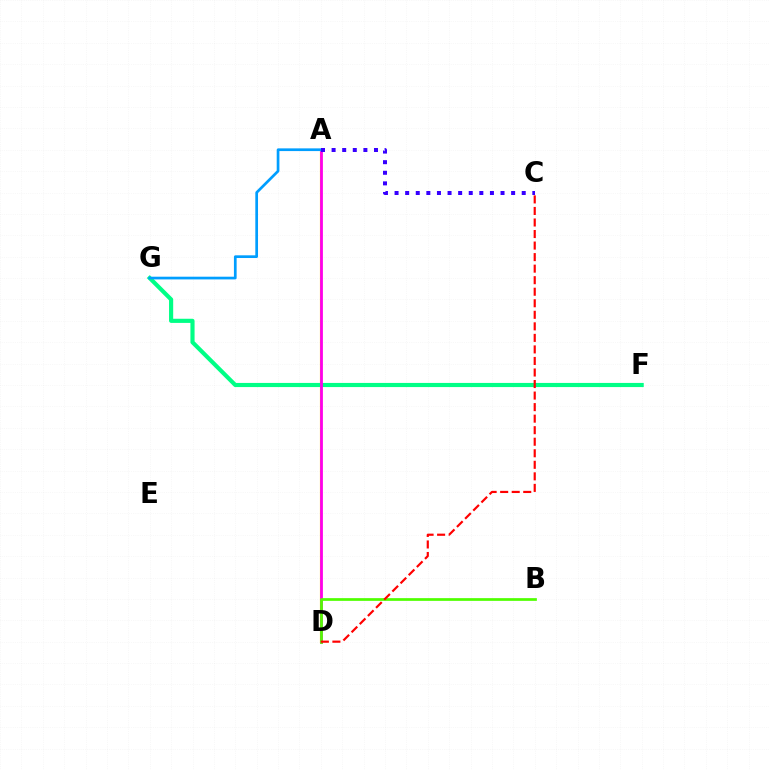{('A', 'D'): [{'color': '#ffd500', 'line_style': 'solid', 'thickness': 1.56}, {'color': '#ff00ed', 'line_style': 'solid', 'thickness': 2.01}], ('F', 'G'): [{'color': '#00ff86', 'line_style': 'solid', 'thickness': 2.98}], ('B', 'D'): [{'color': '#4fff00', 'line_style': 'solid', 'thickness': 1.96}], ('C', 'D'): [{'color': '#ff0000', 'line_style': 'dashed', 'thickness': 1.57}], ('A', 'G'): [{'color': '#009eff', 'line_style': 'solid', 'thickness': 1.95}], ('A', 'C'): [{'color': '#3700ff', 'line_style': 'dotted', 'thickness': 2.88}]}